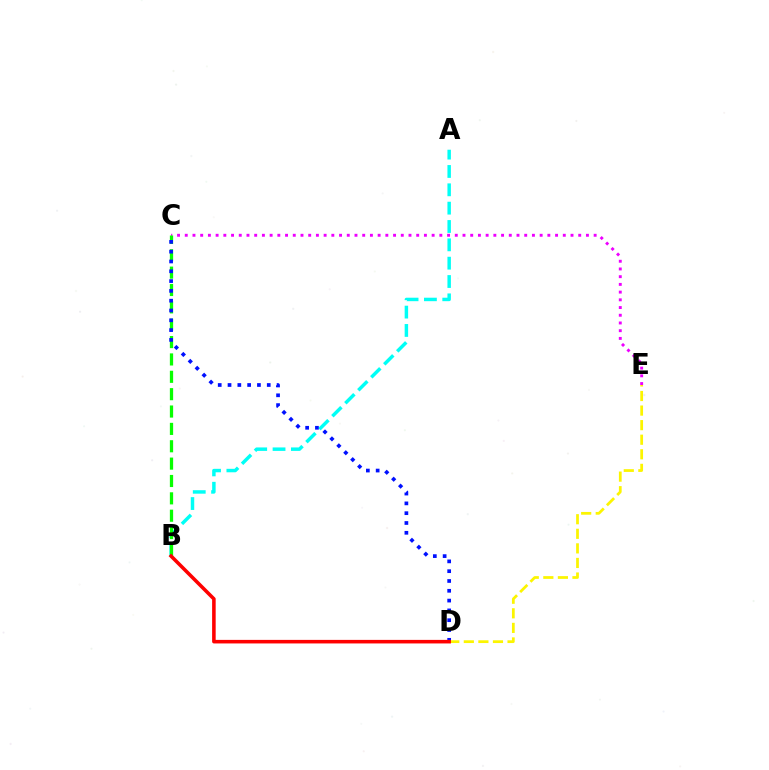{('A', 'B'): [{'color': '#00fff6', 'line_style': 'dashed', 'thickness': 2.49}], ('C', 'E'): [{'color': '#ee00ff', 'line_style': 'dotted', 'thickness': 2.1}], ('B', 'C'): [{'color': '#08ff00', 'line_style': 'dashed', 'thickness': 2.36}], ('C', 'D'): [{'color': '#0010ff', 'line_style': 'dotted', 'thickness': 2.66}], ('D', 'E'): [{'color': '#fcf500', 'line_style': 'dashed', 'thickness': 1.98}], ('B', 'D'): [{'color': '#ff0000', 'line_style': 'solid', 'thickness': 2.56}]}